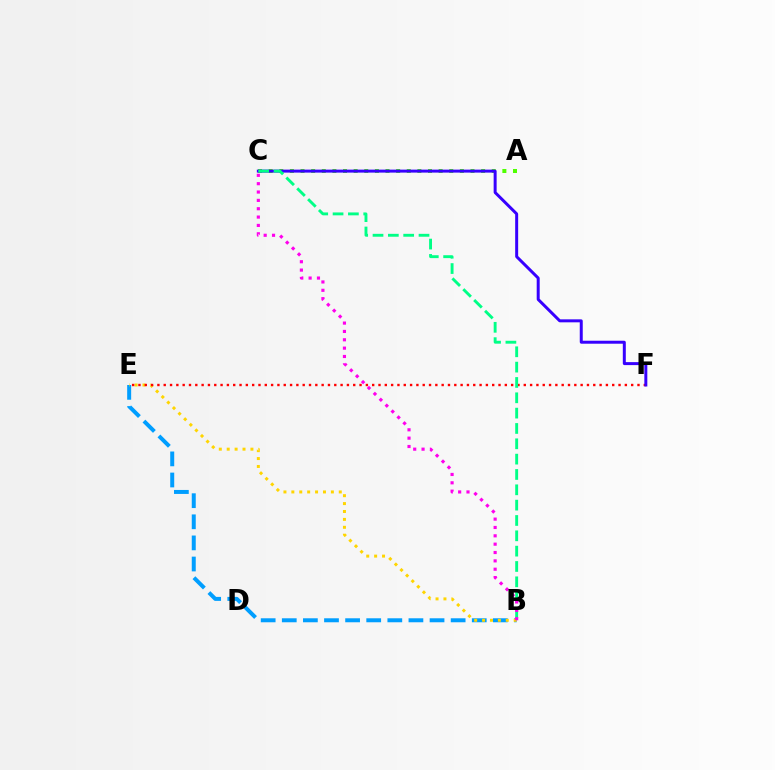{('B', 'E'): [{'color': '#009eff', 'line_style': 'dashed', 'thickness': 2.87}, {'color': '#ffd500', 'line_style': 'dotted', 'thickness': 2.15}], ('A', 'C'): [{'color': '#4fff00', 'line_style': 'dotted', 'thickness': 2.89}], ('E', 'F'): [{'color': '#ff0000', 'line_style': 'dotted', 'thickness': 1.72}], ('C', 'F'): [{'color': '#3700ff', 'line_style': 'solid', 'thickness': 2.15}], ('B', 'C'): [{'color': '#00ff86', 'line_style': 'dashed', 'thickness': 2.08}, {'color': '#ff00ed', 'line_style': 'dotted', 'thickness': 2.27}]}